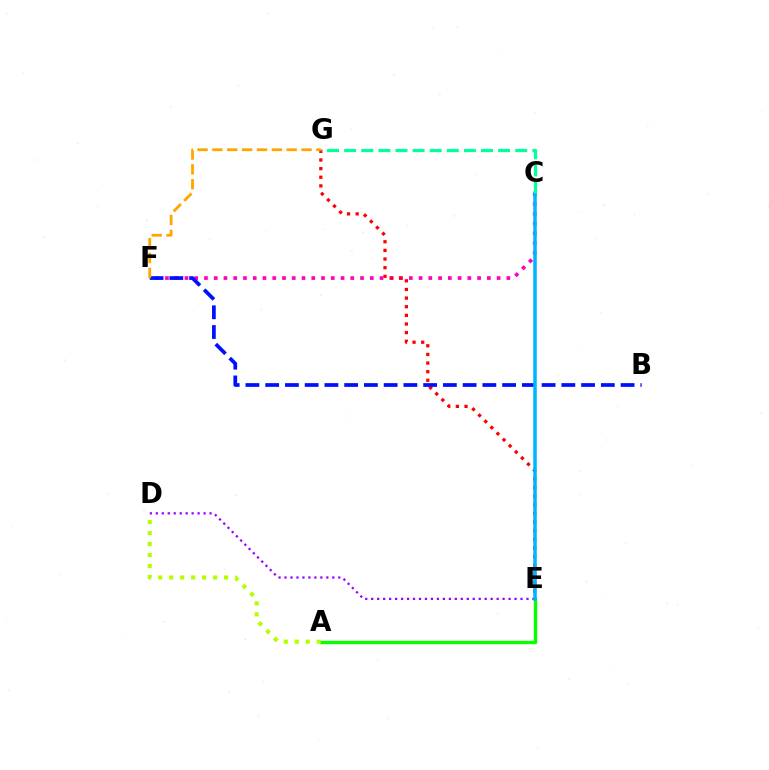{('C', 'F'): [{'color': '#ff00bd', 'line_style': 'dotted', 'thickness': 2.65}], ('E', 'G'): [{'color': '#ff0000', 'line_style': 'dotted', 'thickness': 2.35}], ('B', 'F'): [{'color': '#0010ff', 'line_style': 'dashed', 'thickness': 2.68}], ('F', 'G'): [{'color': '#ffa500', 'line_style': 'dashed', 'thickness': 2.02}], ('A', 'E'): [{'color': '#08ff00', 'line_style': 'solid', 'thickness': 2.44}], ('D', 'E'): [{'color': '#9b00ff', 'line_style': 'dotted', 'thickness': 1.62}], ('C', 'E'): [{'color': '#00b5ff', 'line_style': 'solid', 'thickness': 2.53}], ('C', 'G'): [{'color': '#00ff9d', 'line_style': 'dashed', 'thickness': 2.32}], ('A', 'D'): [{'color': '#b3ff00', 'line_style': 'dotted', 'thickness': 2.98}]}